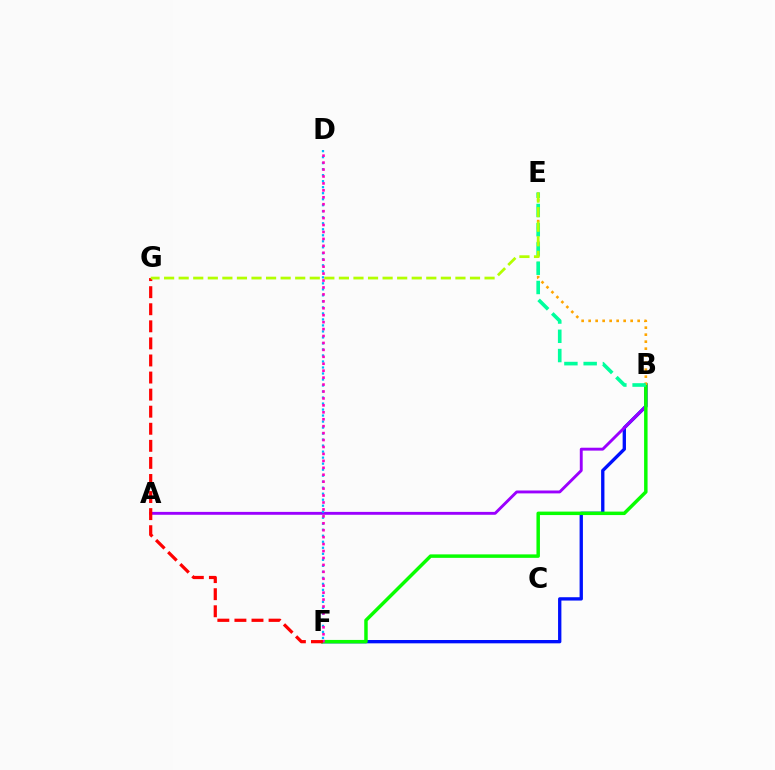{('B', 'F'): [{'color': '#0010ff', 'line_style': 'solid', 'thickness': 2.4}, {'color': '#08ff00', 'line_style': 'solid', 'thickness': 2.5}], ('A', 'B'): [{'color': '#9b00ff', 'line_style': 'solid', 'thickness': 2.08}], ('D', 'F'): [{'color': '#00b5ff', 'line_style': 'dotted', 'thickness': 1.63}, {'color': '#ff00bd', 'line_style': 'dotted', 'thickness': 1.88}], ('B', 'E'): [{'color': '#ffa500', 'line_style': 'dotted', 'thickness': 1.9}, {'color': '#00ff9d', 'line_style': 'dashed', 'thickness': 2.62}], ('F', 'G'): [{'color': '#ff0000', 'line_style': 'dashed', 'thickness': 2.32}], ('E', 'G'): [{'color': '#b3ff00', 'line_style': 'dashed', 'thickness': 1.98}]}